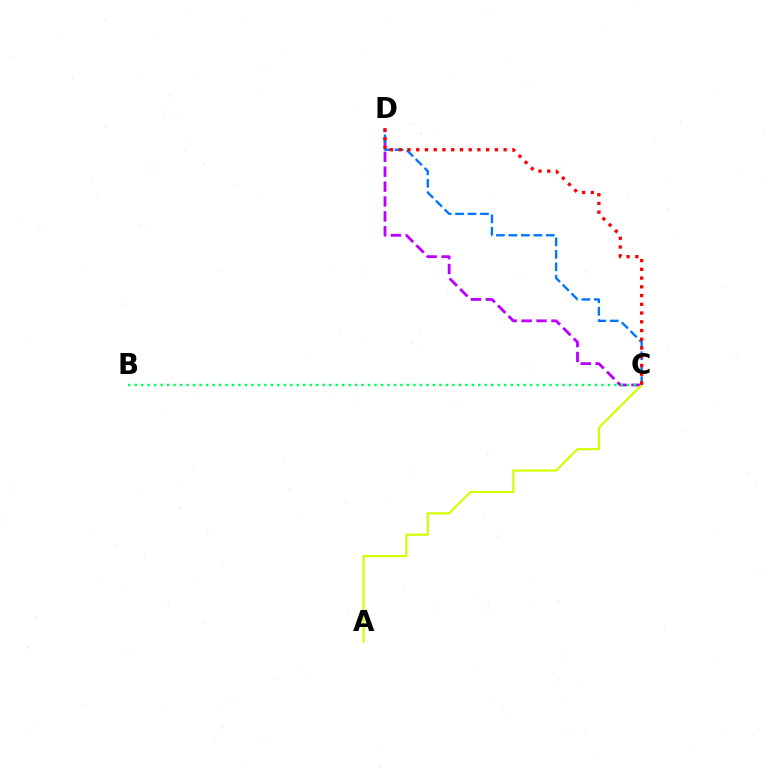{('C', 'D'): [{'color': '#b900ff', 'line_style': 'dashed', 'thickness': 2.02}, {'color': '#0074ff', 'line_style': 'dashed', 'thickness': 1.69}, {'color': '#ff0000', 'line_style': 'dotted', 'thickness': 2.38}], ('B', 'C'): [{'color': '#00ff5c', 'line_style': 'dotted', 'thickness': 1.76}], ('A', 'C'): [{'color': '#d1ff00', 'line_style': 'solid', 'thickness': 1.54}]}